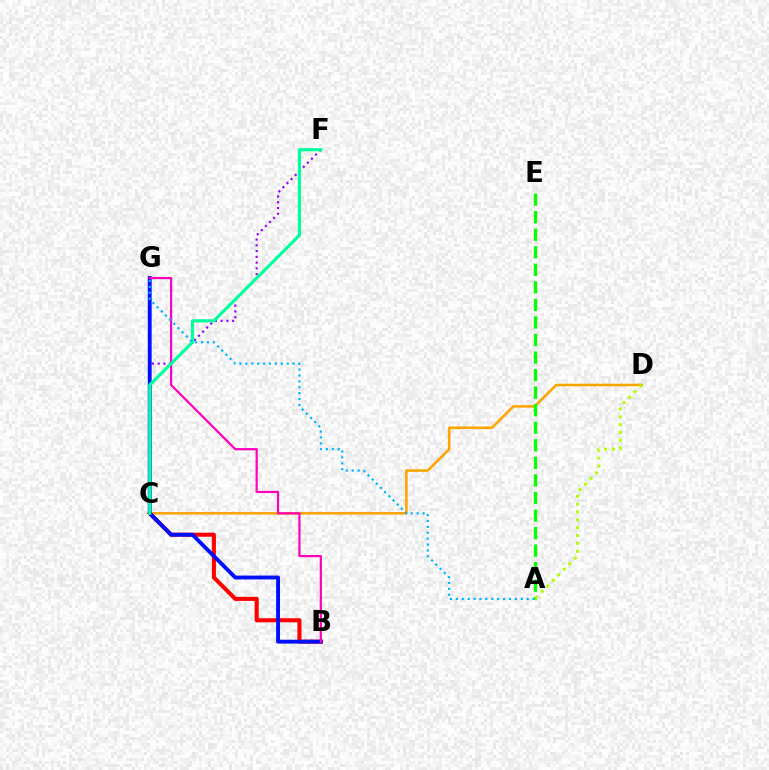{('C', 'F'): [{'color': '#9b00ff', 'line_style': 'dotted', 'thickness': 1.57}, {'color': '#00ff9d', 'line_style': 'solid', 'thickness': 2.27}], ('C', 'D'): [{'color': '#ffa500', 'line_style': 'solid', 'thickness': 1.86}], ('B', 'C'): [{'color': '#ff0000', 'line_style': 'solid', 'thickness': 2.92}], ('B', 'G'): [{'color': '#0010ff', 'line_style': 'solid', 'thickness': 2.79}, {'color': '#ff00bd', 'line_style': 'solid', 'thickness': 1.58}], ('A', 'G'): [{'color': '#00b5ff', 'line_style': 'dotted', 'thickness': 1.6}], ('A', 'E'): [{'color': '#08ff00', 'line_style': 'dashed', 'thickness': 2.38}], ('A', 'D'): [{'color': '#b3ff00', 'line_style': 'dotted', 'thickness': 2.13}]}